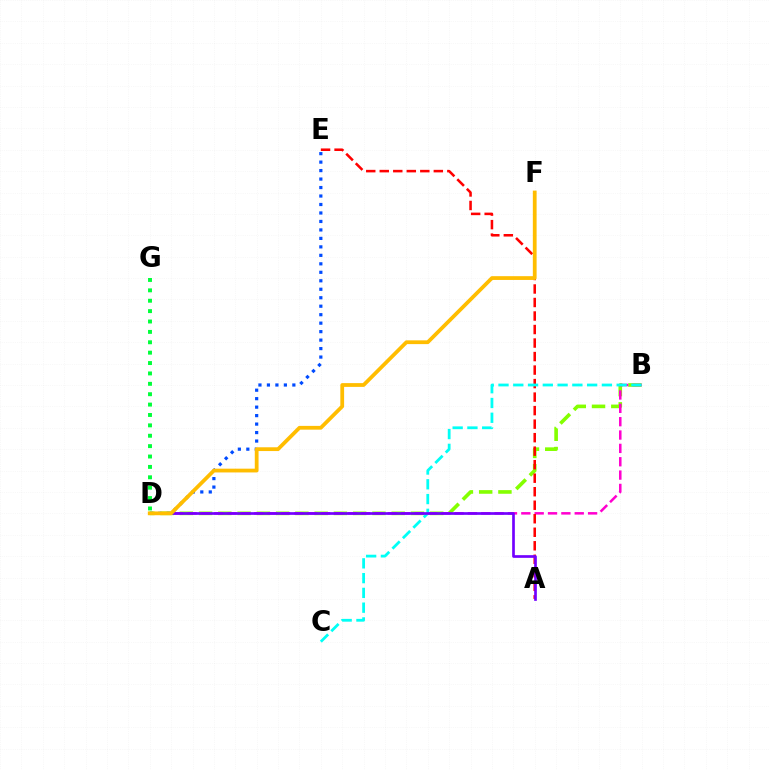{('B', 'D'): [{'color': '#84ff00', 'line_style': 'dashed', 'thickness': 2.62}, {'color': '#ff00cf', 'line_style': 'dashed', 'thickness': 1.81}], ('A', 'E'): [{'color': '#ff0000', 'line_style': 'dashed', 'thickness': 1.84}], ('D', 'E'): [{'color': '#004bff', 'line_style': 'dotted', 'thickness': 2.3}], ('B', 'C'): [{'color': '#00fff6', 'line_style': 'dashed', 'thickness': 2.01}], ('A', 'D'): [{'color': '#7200ff', 'line_style': 'solid', 'thickness': 1.93}], ('D', 'F'): [{'color': '#ffbd00', 'line_style': 'solid', 'thickness': 2.72}], ('D', 'G'): [{'color': '#00ff39', 'line_style': 'dotted', 'thickness': 2.82}]}